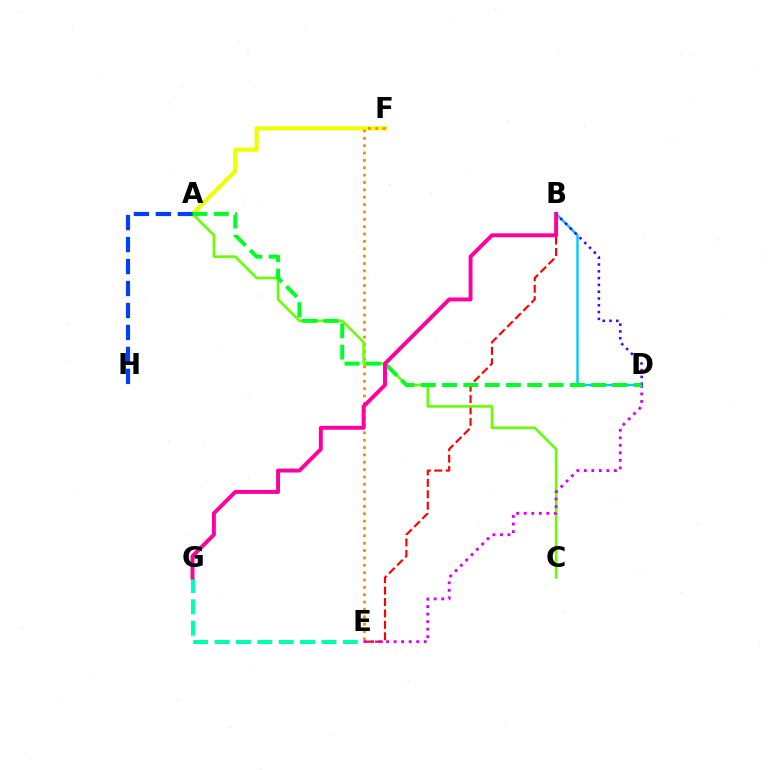{('A', 'F'): [{'color': '#eeff00', 'line_style': 'solid', 'thickness': 2.98}], ('B', 'E'): [{'color': '#ff0000', 'line_style': 'dashed', 'thickness': 1.55}], ('E', 'F'): [{'color': '#ff8800', 'line_style': 'dotted', 'thickness': 2.0}], ('A', 'C'): [{'color': '#66ff00', 'line_style': 'solid', 'thickness': 1.87}], ('D', 'E'): [{'color': '#d600ff', 'line_style': 'dotted', 'thickness': 2.05}], ('E', 'G'): [{'color': '#00ffaf', 'line_style': 'dashed', 'thickness': 2.91}], ('A', 'H'): [{'color': '#003fff', 'line_style': 'dashed', 'thickness': 2.98}], ('B', 'D'): [{'color': '#00c7ff', 'line_style': 'solid', 'thickness': 1.72}, {'color': '#4f00ff', 'line_style': 'dotted', 'thickness': 1.85}], ('A', 'D'): [{'color': '#00ff27', 'line_style': 'dashed', 'thickness': 2.89}], ('B', 'G'): [{'color': '#ff00a0', 'line_style': 'solid', 'thickness': 2.83}]}